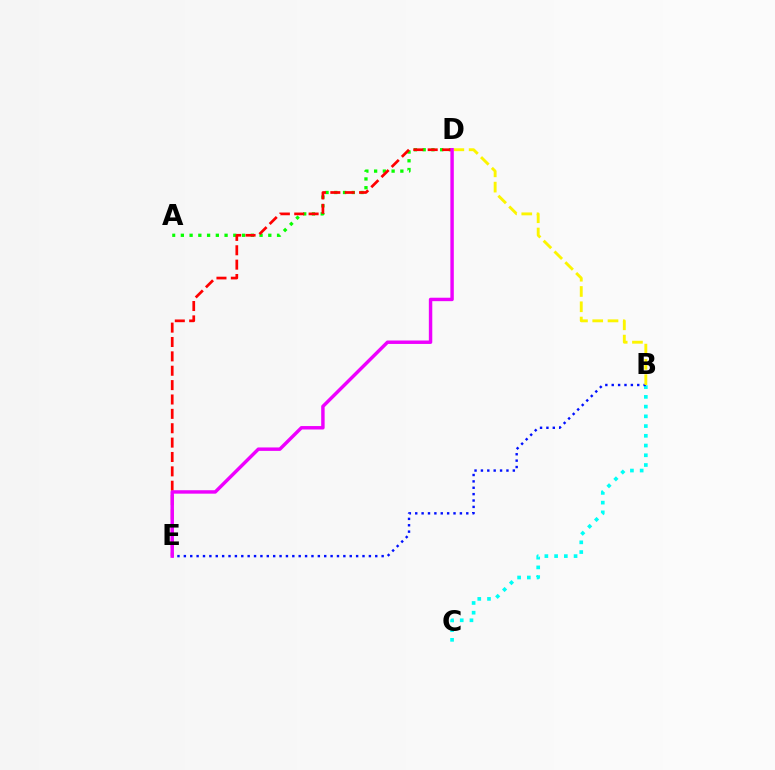{('B', 'C'): [{'color': '#00fff6', 'line_style': 'dotted', 'thickness': 2.64}], ('A', 'D'): [{'color': '#08ff00', 'line_style': 'dotted', 'thickness': 2.38}], ('D', 'E'): [{'color': '#ff0000', 'line_style': 'dashed', 'thickness': 1.95}, {'color': '#ee00ff', 'line_style': 'solid', 'thickness': 2.47}], ('B', 'E'): [{'color': '#0010ff', 'line_style': 'dotted', 'thickness': 1.73}], ('B', 'D'): [{'color': '#fcf500', 'line_style': 'dashed', 'thickness': 2.08}]}